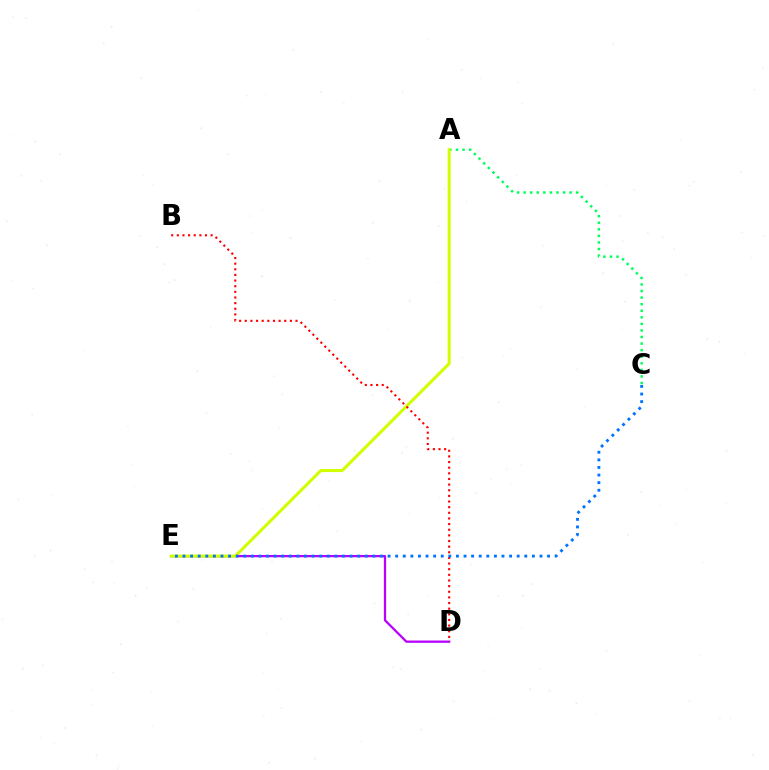{('A', 'C'): [{'color': '#00ff5c', 'line_style': 'dotted', 'thickness': 1.78}], ('D', 'E'): [{'color': '#b900ff', 'line_style': 'solid', 'thickness': 1.64}], ('A', 'E'): [{'color': '#d1ff00', 'line_style': 'solid', 'thickness': 2.19}], ('B', 'D'): [{'color': '#ff0000', 'line_style': 'dotted', 'thickness': 1.53}], ('C', 'E'): [{'color': '#0074ff', 'line_style': 'dotted', 'thickness': 2.06}]}